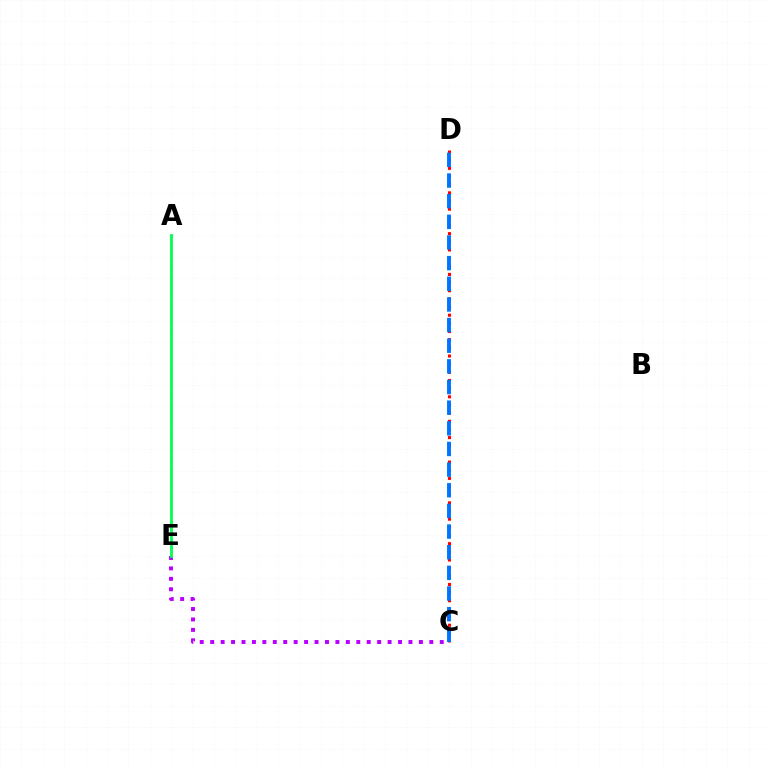{('A', 'E'): [{'color': '#d1ff00', 'line_style': 'solid', 'thickness': 1.95}, {'color': '#00ff5c', 'line_style': 'solid', 'thickness': 2.0}], ('C', 'D'): [{'color': '#ff0000', 'line_style': 'dotted', 'thickness': 2.22}, {'color': '#0074ff', 'line_style': 'dashed', 'thickness': 2.8}], ('C', 'E'): [{'color': '#b900ff', 'line_style': 'dotted', 'thickness': 2.84}]}